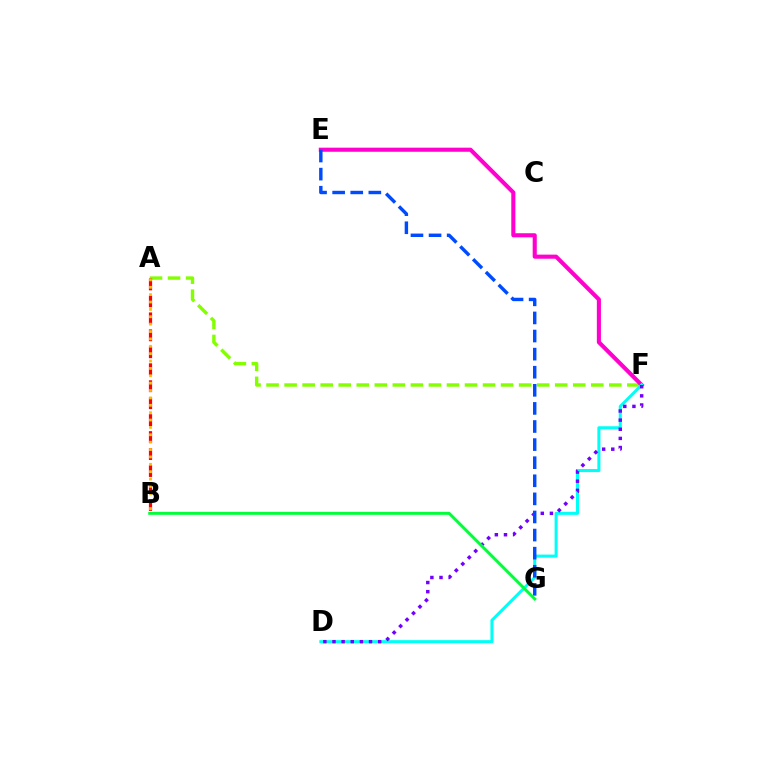{('A', 'F'): [{'color': '#84ff00', 'line_style': 'dashed', 'thickness': 2.45}], ('E', 'F'): [{'color': '#ff00cf', 'line_style': 'solid', 'thickness': 2.94}], ('D', 'F'): [{'color': '#00fff6', 'line_style': 'solid', 'thickness': 2.19}, {'color': '#7200ff', 'line_style': 'dotted', 'thickness': 2.48}], ('A', 'B'): [{'color': '#ff0000', 'line_style': 'dashed', 'thickness': 2.3}, {'color': '#ffbd00', 'line_style': 'dotted', 'thickness': 2.0}], ('E', 'G'): [{'color': '#004bff', 'line_style': 'dashed', 'thickness': 2.46}], ('B', 'G'): [{'color': '#00ff39', 'line_style': 'solid', 'thickness': 2.13}]}